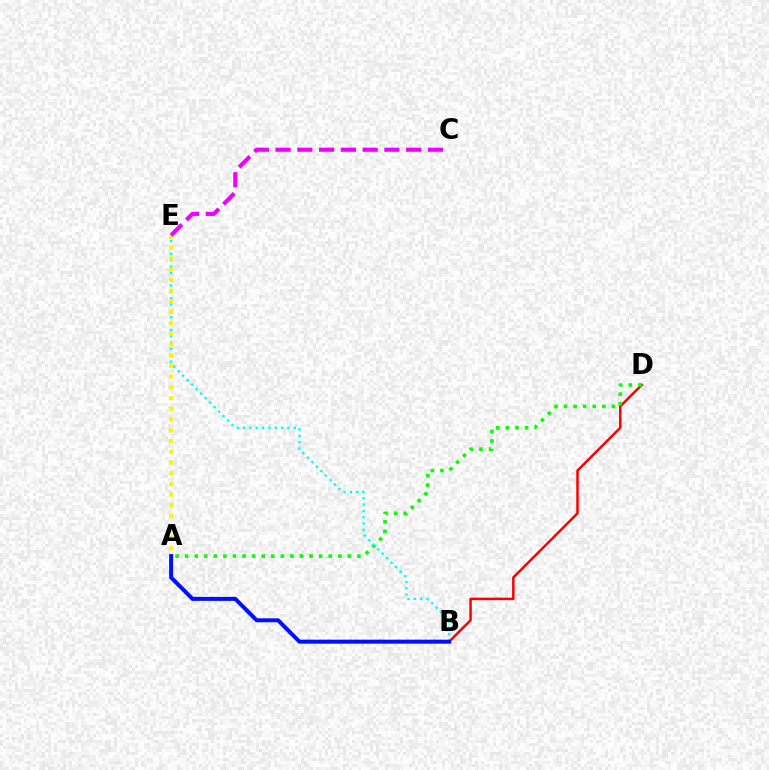{('B', 'D'): [{'color': '#ff0000', 'line_style': 'solid', 'thickness': 1.8}], ('A', 'D'): [{'color': '#08ff00', 'line_style': 'dotted', 'thickness': 2.6}], ('B', 'E'): [{'color': '#00fff6', 'line_style': 'dotted', 'thickness': 1.72}], ('A', 'E'): [{'color': '#fcf500', 'line_style': 'dotted', 'thickness': 2.92}], ('C', 'E'): [{'color': '#ee00ff', 'line_style': 'dashed', 'thickness': 2.96}], ('A', 'B'): [{'color': '#0010ff', 'line_style': 'solid', 'thickness': 2.88}]}